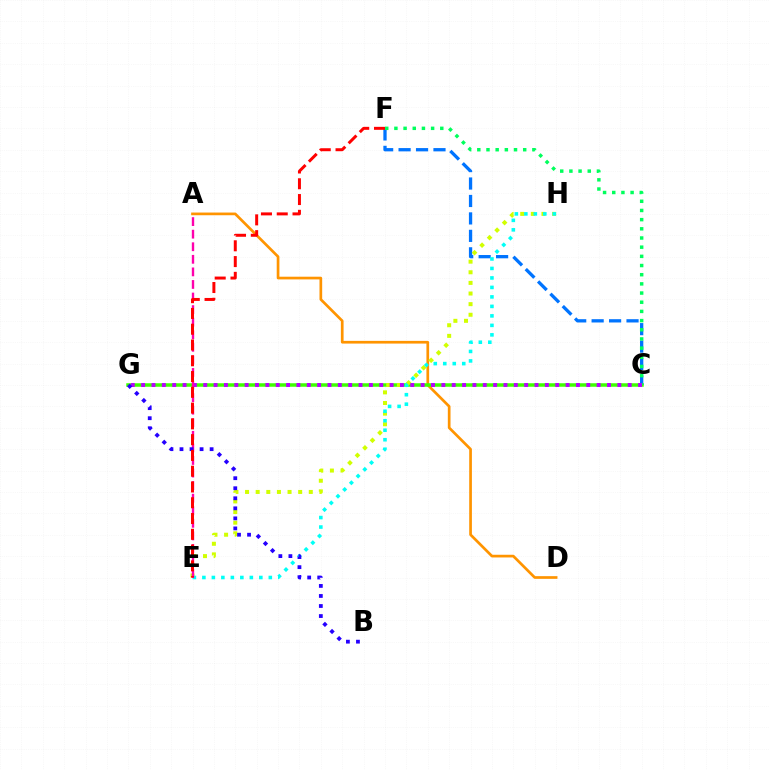{('A', 'D'): [{'color': '#ff9400', 'line_style': 'solid', 'thickness': 1.94}], ('C', 'G'): [{'color': '#3dff00', 'line_style': 'solid', 'thickness': 2.52}, {'color': '#b900ff', 'line_style': 'dotted', 'thickness': 2.81}], ('C', 'F'): [{'color': '#0074ff', 'line_style': 'dashed', 'thickness': 2.37}, {'color': '#00ff5c', 'line_style': 'dotted', 'thickness': 2.49}], ('E', 'H'): [{'color': '#d1ff00', 'line_style': 'dotted', 'thickness': 2.89}, {'color': '#00fff6', 'line_style': 'dotted', 'thickness': 2.58}], ('A', 'E'): [{'color': '#ff00ac', 'line_style': 'dashed', 'thickness': 1.71}], ('B', 'G'): [{'color': '#2500ff', 'line_style': 'dotted', 'thickness': 2.73}], ('E', 'F'): [{'color': '#ff0000', 'line_style': 'dashed', 'thickness': 2.14}]}